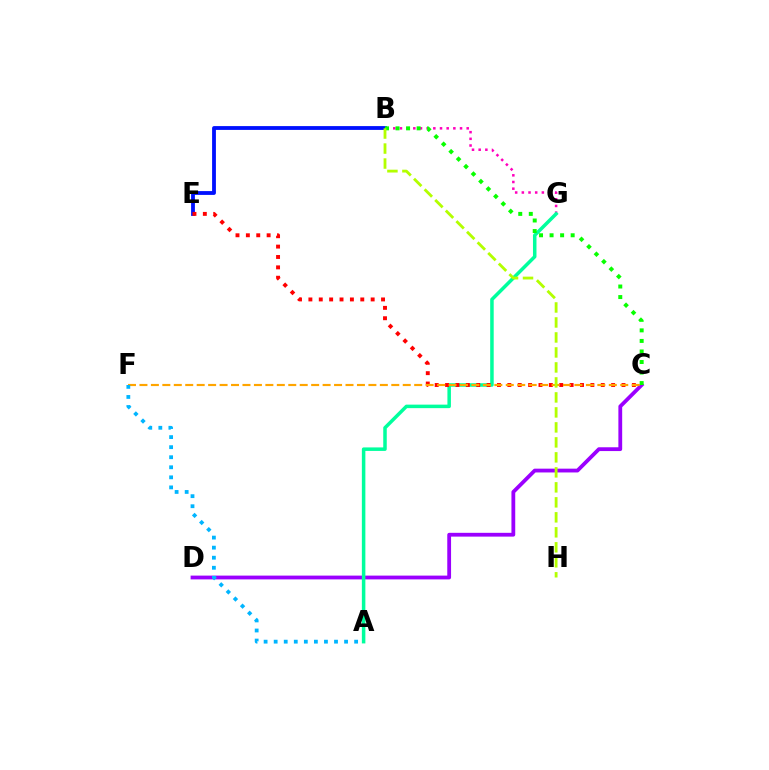{('C', 'D'): [{'color': '#9b00ff', 'line_style': 'solid', 'thickness': 2.73}], ('B', 'E'): [{'color': '#0010ff', 'line_style': 'solid', 'thickness': 2.75}], ('B', 'G'): [{'color': '#ff00bd', 'line_style': 'dotted', 'thickness': 1.81}], ('A', 'G'): [{'color': '#00ff9d', 'line_style': 'solid', 'thickness': 2.53}], ('B', 'C'): [{'color': '#08ff00', 'line_style': 'dotted', 'thickness': 2.86}], ('C', 'E'): [{'color': '#ff0000', 'line_style': 'dotted', 'thickness': 2.82}], ('C', 'F'): [{'color': '#ffa500', 'line_style': 'dashed', 'thickness': 1.56}], ('A', 'F'): [{'color': '#00b5ff', 'line_style': 'dotted', 'thickness': 2.73}], ('B', 'H'): [{'color': '#b3ff00', 'line_style': 'dashed', 'thickness': 2.04}]}